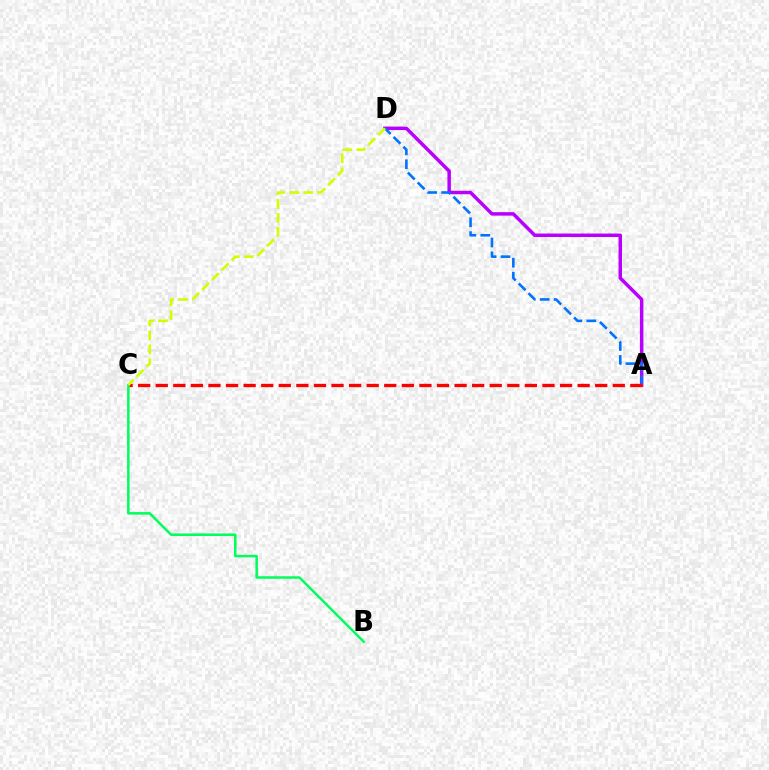{('A', 'D'): [{'color': '#b900ff', 'line_style': 'solid', 'thickness': 2.51}, {'color': '#0074ff', 'line_style': 'dashed', 'thickness': 1.89}], ('A', 'C'): [{'color': '#ff0000', 'line_style': 'dashed', 'thickness': 2.39}], ('B', 'C'): [{'color': '#00ff5c', 'line_style': 'solid', 'thickness': 1.81}], ('C', 'D'): [{'color': '#d1ff00', 'line_style': 'dashed', 'thickness': 1.89}]}